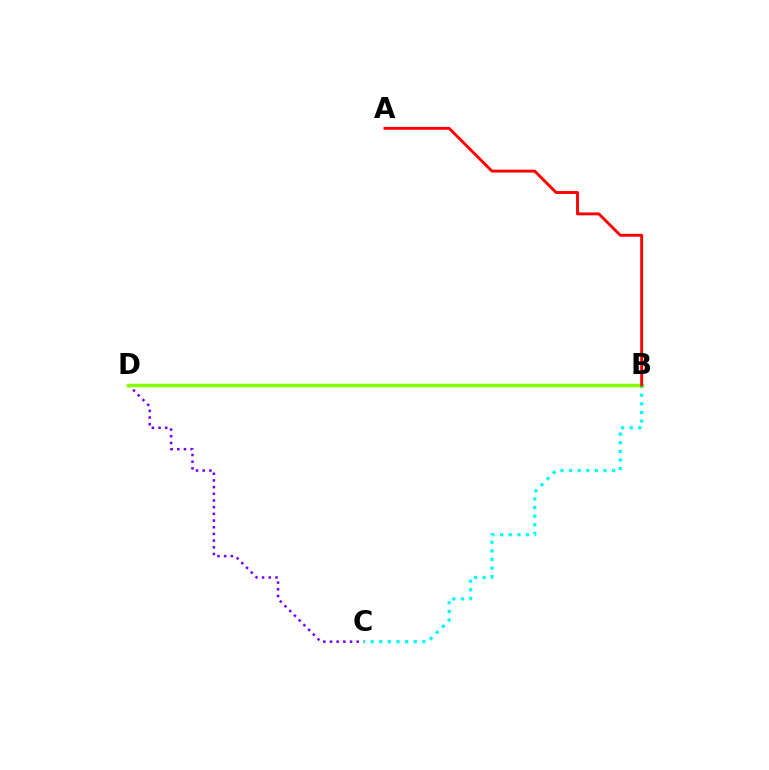{('C', 'D'): [{'color': '#7200ff', 'line_style': 'dotted', 'thickness': 1.82}], ('B', 'C'): [{'color': '#00fff6', 'line_style': 'dotted', 'thickness': 2.34}], ('B', 'D'): [{'color': '#84ff00', 'line_style': 'solid', 'thickness': 2.51}], ('A', 'B'): [{'color': '#ff0000', 'line_style': 'solid', 'thickness': 2.09}]}